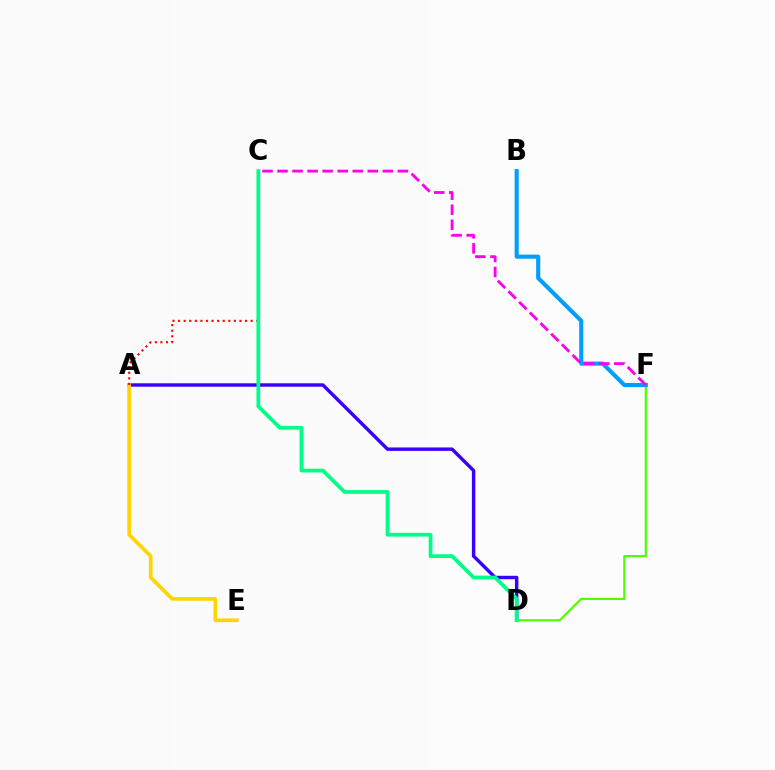{('A', 'D'): [{'color': '#3700ff', 'line_style': 'solid', 'thickness': 2.46}], ('D', 'F'): [{'color': '#4fff00', 'line_style': 'solid', 'thickness': 1.57}], ('A', 'E'): [{'color': '#ffd500', 'line_style': 'solid', 'thickness': 2.65}], ('B', 'F'): [{'color': '#009eff', 'line_style': 'solid', 'thickness': 2.96}], ('A', 'C'): [{'color': '#ff0000', 'line_style': 'dotted', 'thickness': 1.52}], ('C', 'D'): [{'color': '#00ff86', 'line_style': 'solid', 'thickness': 2.71}], ('C', 'F'): [{'color': '#ff00ed', 'line_style': 'dashed', 'thickness': 2.04}]}